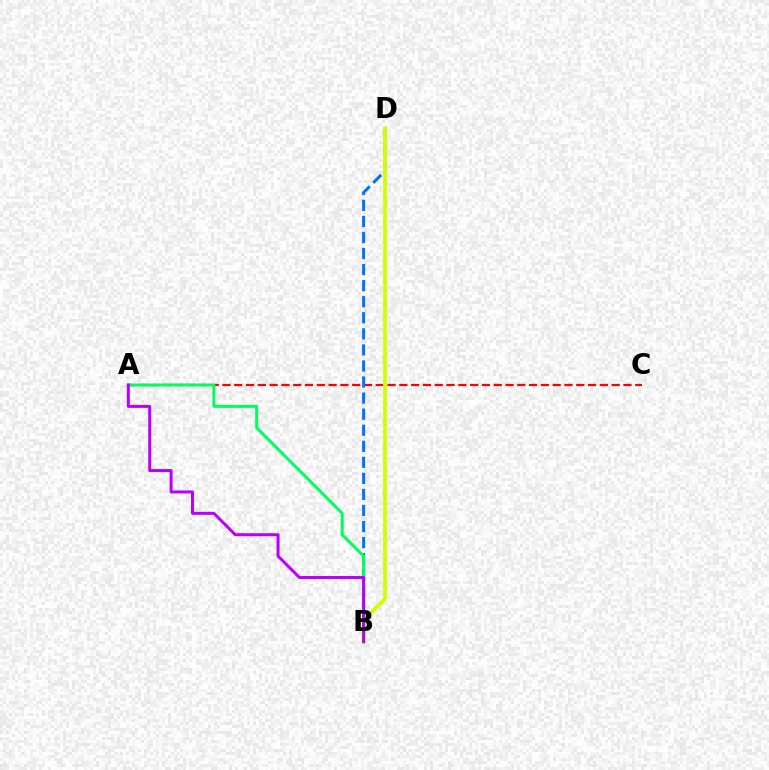{('A', 'C'): [{'color': '#ff0000', 'line_style': 'dashed', 'thickness': 1.6}], ('B', 'D'): [{'color': '#0074ff', 'line_style': 'dashed', 'thickness': 2.18}, {'color': '#d1ff00', 'line_style': 'solid', 'thickness': 2.74}], ('A', 'B'): [{'color': '#00ff5c', 'line_style': 'solid', 'thickness': 2.14}, {'color': '#b900ff', 'line_style': 'solid', 'thickness': 2.16}]}